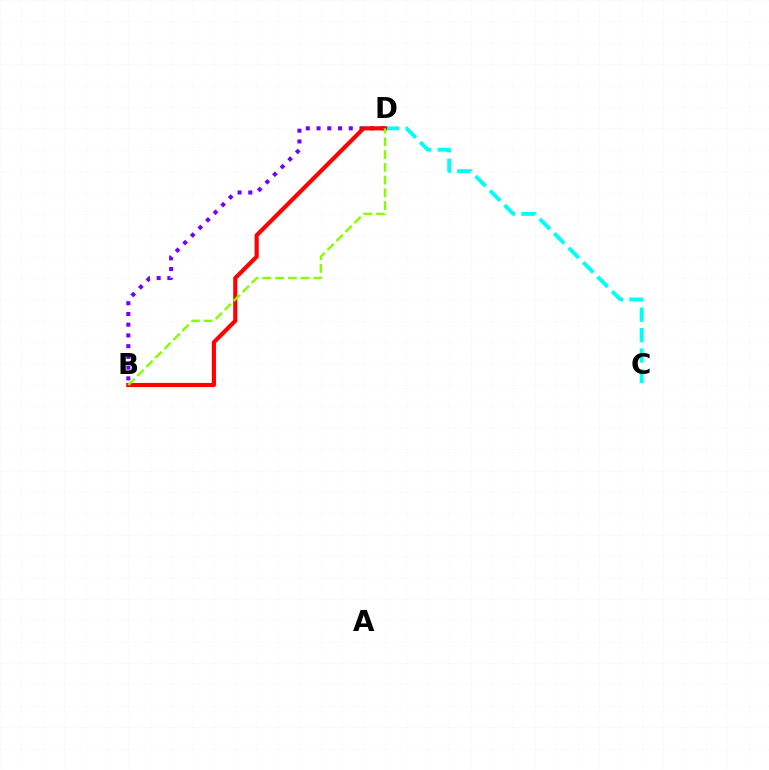{('C', 'D'): [{'color': '#00fff6', 'line_style': 'dashed', 'thickness': 2.78}], ('B', 'D'): [{'color': '#7200ff', 'line_style': 'dotted', 'thickness': 2.92}, {'color': '#ff0000', 'line_style': 'solid', 'thickness': 2.97}, {'color': '#84ff00', 'line_style': 'dashed', 'thickness': 1.73}]}